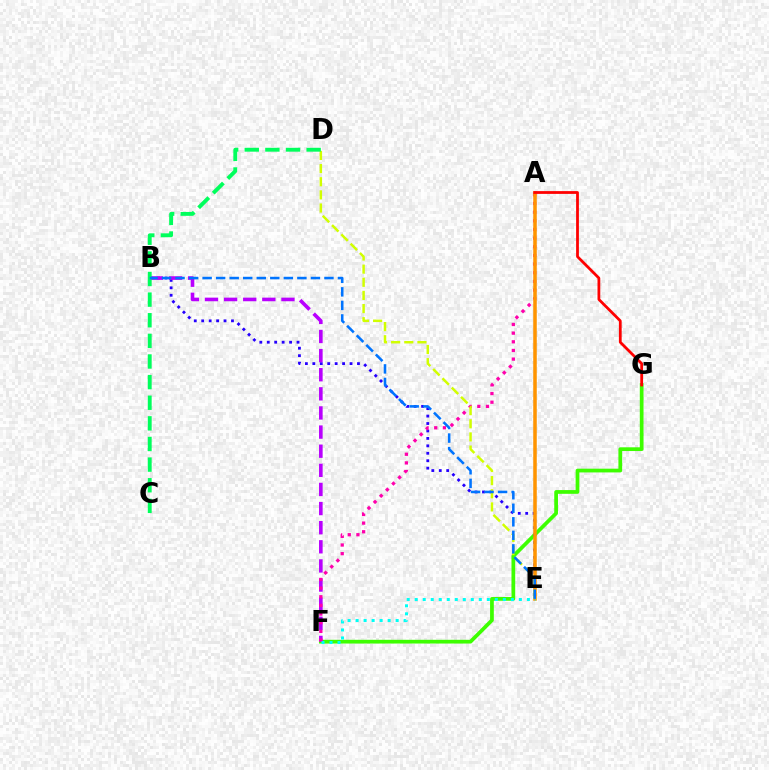{('F', 'G'): [{'color': '#3dff00', 'line_style': 'solid', 'thickness': 2.69}], ('B', 'E'): [{'color': '#2500ff', 'line_style': 'dotted', 'thickness': 2.02}, {'color': '#0074ff', 'line_style': 'dashed', 'thickness': 1.84}], ('B', 'F'): [{'color': '#b900ff', 'line_style': 'dashed', 'thickness': 2.6}], ('A', 'F'): [{'color': '#ff00ac', 'line_style': 'dotted', 'thickness': 2.35}], ('A', 'E'): [{'color': '#ff9400', 'line_style': 'solid', 'thickness': 2.54}], ('D', 'E'): [{'color': '#d1ff00', 'line_style': 'dashed', 'thickness': 1.79}], ('C', 'D'): [{'color': '#00ff5c', 'line_style': 'dashed', 'thickness': 2.8}], ('A', 'G'): [{'color': '#ff0000', 'line_style': 'solid', 'thickness': 1.99}], ('E', 'F'): [{'color': '#00fff6', 'line_style': 'dotted', 'thickness': 2.18}]}